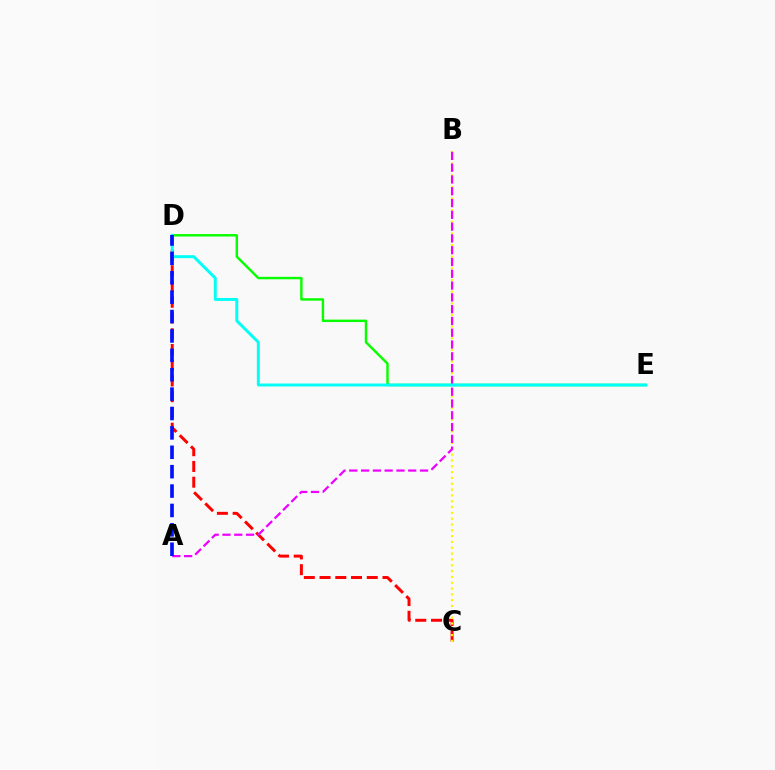{('C', 'D'): [{'color': '#ff0000', 'line_style': 'dashed', 'thickness': 2.14}], ('B', 'C'): [{'color': '#fcf500', 'line_style': 'dotted', 'thickness': 1.58}], ('A', 'B'): [{'color': '#ee00ff', 'line_style': 'dashed', 'thickness': 1.6}], ('D', 'E'): [{'color': '#08ff00', 'line_style': 'solid', 'thickness': 1.76}, {'color': '#00fff6', 'line_style': 'solid', 'thickness': 2.12}], ('A', 'D'): [{'color': '#0010ff', 'line_style': 'dashed', 'thickness': 2.63}]}